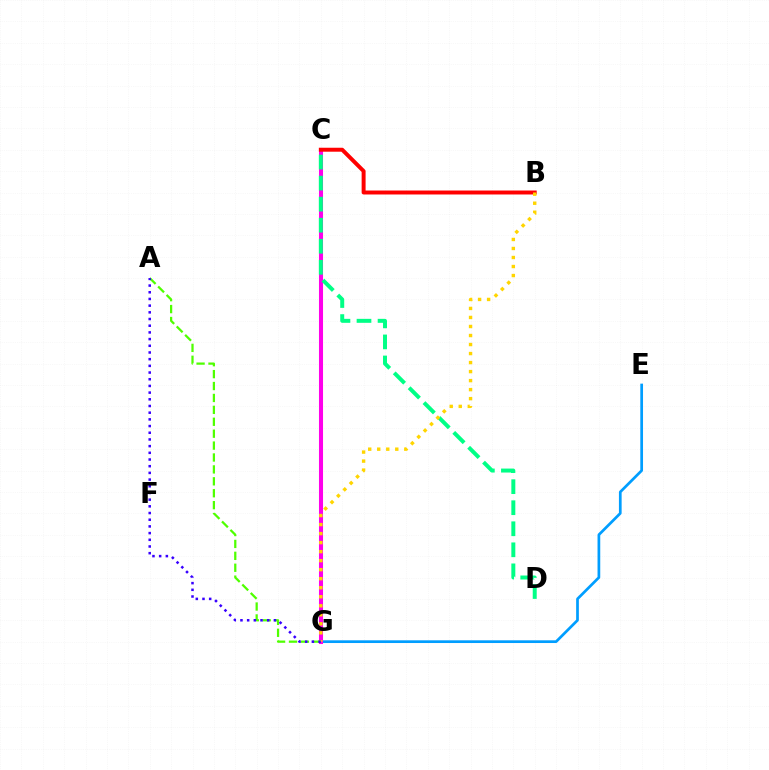{('E', 'G'): [{'color': '#009eff', 'line_style': 'solid', 'thickness': 1.95}], ('C', 'G'): [{'color': '#ff00ed', 'line_style': 'solid', 'thickness': 2.92}], ('B', 'C'): [{'color': '#ff0000', 'line_style': 'solid', 'thickness': 2.85}], ('C', 'D'): [{'color': '#00ff86', 'line_style': 'dashed', 'thickness': 2.86}], ('A', 'G'): [{'color': '#4fff00', 'line_style': 'dashed', 'thickness': 1.62}, {'color': '#3700ff', 'line_style': 'dotted', 'thickness': 1.82}], ('B', 'G'): [{'color': '#ffd500', 'line_style': 'dotted', 'thickness': 2.45}]}